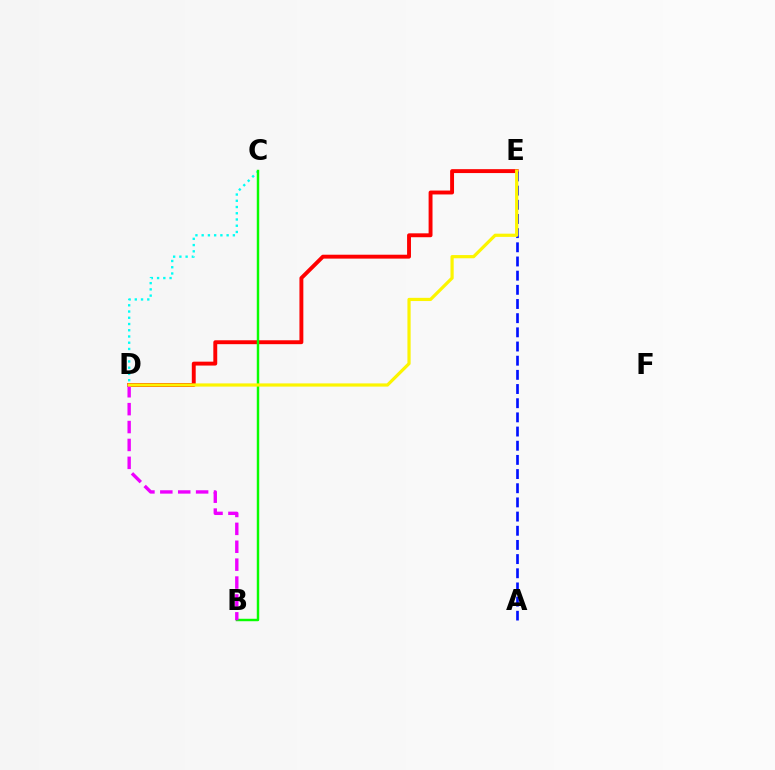{('D', 'E'): [{'color': '#ff0000', 'line_style': 'solid', 'thickness': 2.81}, {'color': '#fcf500', 'line_style': 'solid', 'thickness': 2.31}], ('C', 'D'): [{'color': '#00fff6', 'line_style': 'dotted', 'thickness': 1.7}], ('B', 'C'): [{'color': '#08ff00', 'line_style': 'solid', 'thickness': 1.76}], ('B', 'D'): [{'color': '#ee00ff', 'line_style': 'dashed', 'thickness': 2.43}], ('A', 'E'): [{'color': '#0010ff', 'line_style': 'dashed', 'thickness': 1.93}]}